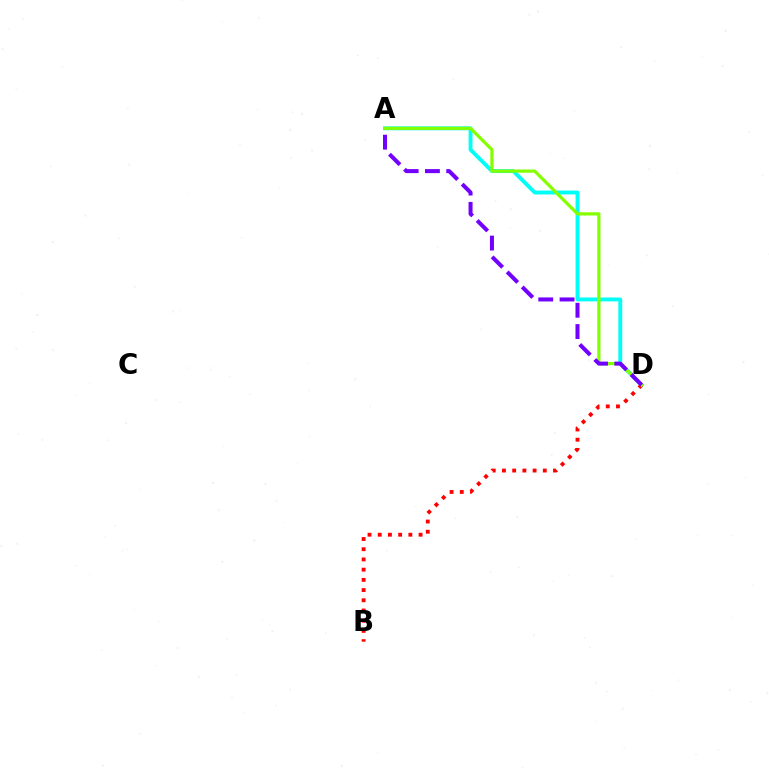{('A', 'D'): [{'color': '#00fff6', 'line_style': 'solid', 'thickness': 2.79}, {'color': '#84ff00', 'line_style': 'solid', 'thickness': 2.31}, {'color': '#7200ff', 'line_style': 'dashed', 'thickness': 2.89}], ('B', 'D'): [{'color': '#ff0000', 'line_style': 'dotted', 'thickness': 2.77}]}